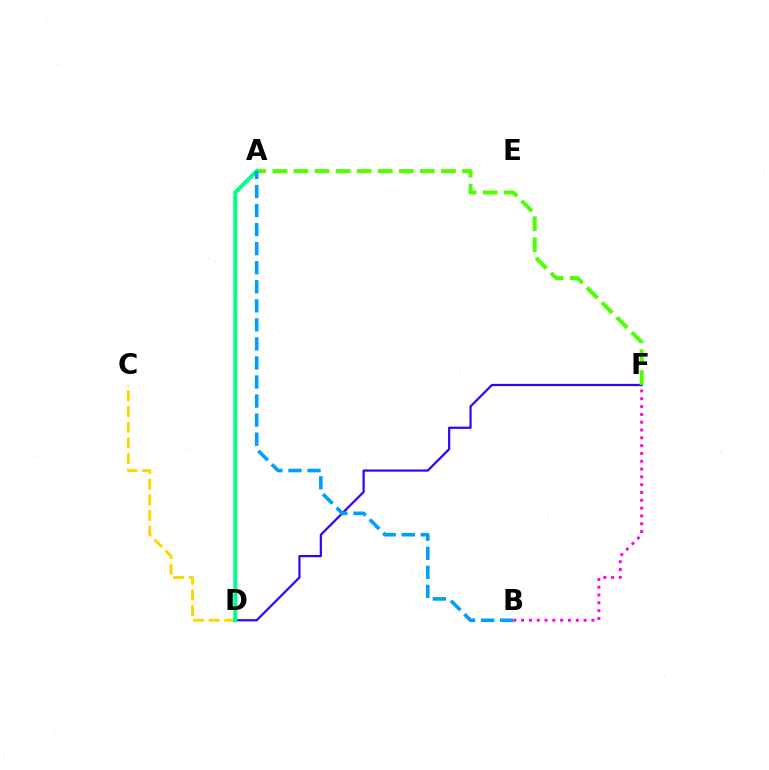{('A', 'D'): [{'color': '#ff0000', 'line_style': 'dashed', 'thickness': 1.52}, {'color': '#00ff86', 'line_style': 'solid', 'thickness': 2.9}], ('D', 'F'): [{'color': '#3700ff', 'line_style': 'solid', 'thickness': 1.6}], ('C', 'D'): [{'color': '#ffd500', 'line_style': 'dashed', 'thickness': 2.13}], ('A', 'F'): [{'color': '#4fff00', 'line_style': 'dashed', 'thickness': 2.86}], ('B', 'F'): [{'color': '#ff00ed', 'line_style': 'dotted', 'thickness': 2.12}], ('A', 'B'): [{'color': '#009eff', 'line_style': 'dashed', 'thickness': 2.59}]}